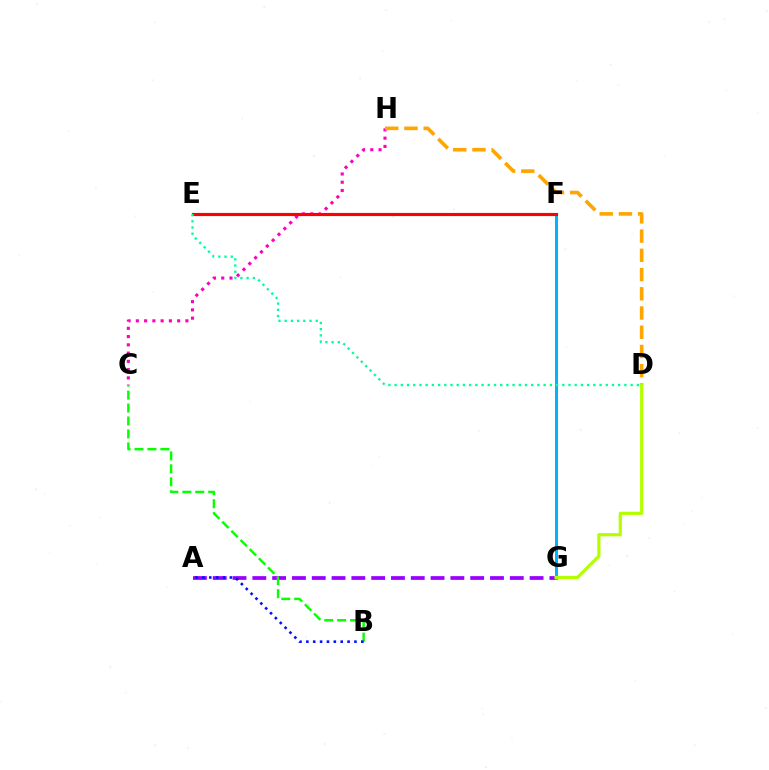{('C', 'H'): [{'color': '#ff00bd', 'line_style': 'dotted', 'thickness': 2.24}], ('D', 'H'): [{'color': '#ffa500', 'line_style': 'dashed', 'thickness': 2.61}], ('A', 'G'): [{'color': '#9b00ff', 'line_style': 'dashed', 'thickness': 2.69}], ('F', 'G'): [{'color': '#00b5ff', 'line_style': 'solid', 'thickness': 2.16}], ('E', 'F'): [{'color': '#ff0000', 'line_style': 'solid', 'thickness': 2.26}], ('B', 'C'): [{'color': '#08ff00', 'line_style': 'dashed', 'thickness': 1.76}], ('D', 'E'): [{'color': '#00ff9d', 'line_style': 'dotted', 'thickness': 1.69}], ('D', 'G'): [{'color': '#b3ff00', 'line_style': 'solid', 'thickness': 2.3}], ('A', 'B'): [{'color': '#0010ff', 'line_style': 'dotted', 'thickness': 1.87}]}